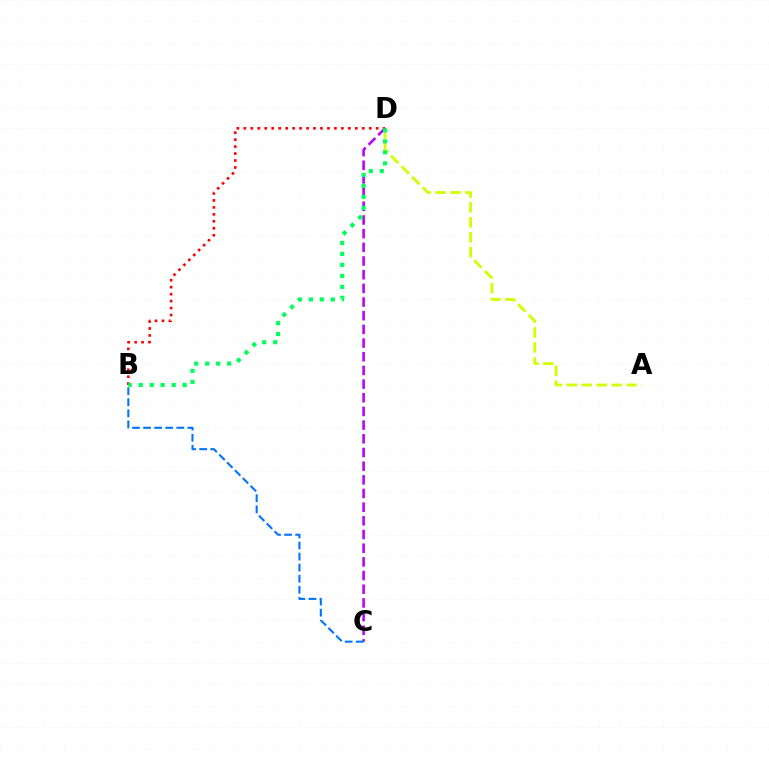{('A', 'D'): [{'color': '#d1ff00', 'line_style': 'dashed', 'thickness': 2.03}], ('C', 'D'): [{'color': '#b900ff', 'line_style': 'dashed', 'thickness': 1.86}], ('B', 'C'): [{'color': '#0074ff', 'line_style': 'dashed', 'thickness': 1.5}], ('B', 'D'): [{'color': '#ff0000', 'line_style': 'dotted', 'thickness': 1.89}, {'color': '#00ff5c', 'line_style': 'dotted', 'thickness': 2.98}]}